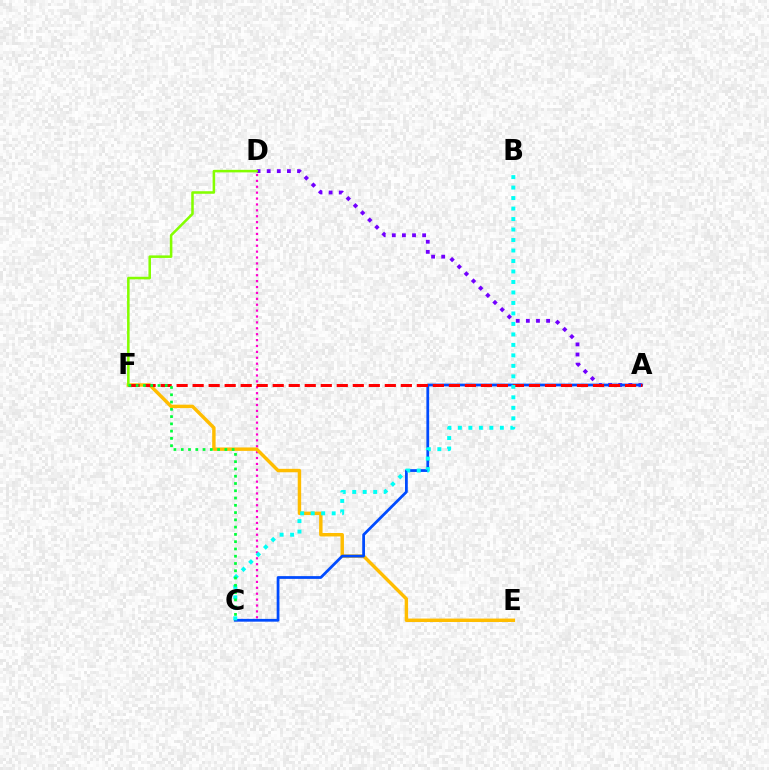{('C', 'D'): [{'color': '#ff00cf', 'line_style': 'dotted', 'thickness': 1.6}], ('E', 'F'): [{'color': '#ffbd00', 'line_style': 'solid', 'thickness': 2.47}], ('A', 'D'): [{'color': '#7200ff', 'line_style': 'dotted', 'thickness': 2.75}], ('A', 'C'): [{'color': '#004bff', 'line_style': 'solid', 'thickness': 1.99}], ('A', 'F'): [{'color': '#ff0000', 'line_style': 'dashed', 'thickness': 2.18}], ('D', 'F'): [{'color': '#84ff00', 'line_style': 'solid', 'thickness': 1.83}], ('B', 'C'): [{'color': '#00fff6', 'line_style': 'dotted', 'thickness': 2.85}], ('C', 'F'): [{'color': '#00ff39', 'line_style': 'dotted', 'thickness': 1.98}]}